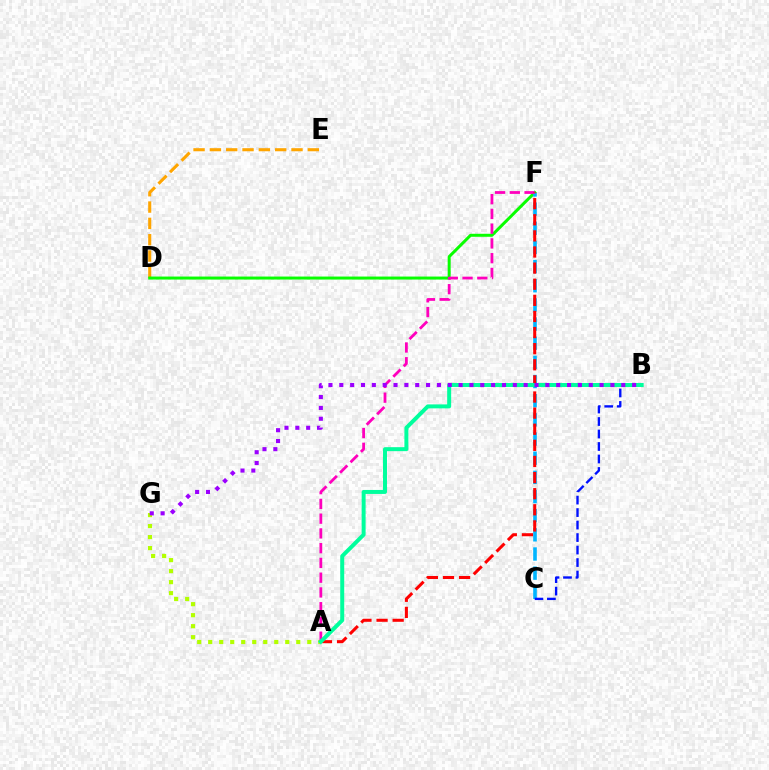{('D', 'E'): [{'color': '#ffa500', 'line_style': 'dashed', 'thickness': 2.22}], ('D', 'F'): [{'color': '#08ff00', 'line_style': 'solid', 'thickness': 2.16}], ('C', 'F'): [{'color': '#00b5ff', 'line_style': 'dashed', 'thickness': 2.6}], ('A', 'G'): [{'color': '#b3ff00', 'line_style': 'dotted', 'thickness': 2.99}], ('A', 'F'): [{'color': '#ff00bd', 'line_style': 'dashed', 'thickness': 2.0}, {'color': '#ff0000', 'line_style': 'dashed', 'thickness': 2.19}], ('B', 'C'): [{'color': '#0010ff', 'line_style': 'dashed', 'thickness': 1.7}], ('A', 'B'): [{'color': '#00ff9d', 'line_style': 'solid', 'thickness': 2.87}], ('B', 'G'): [{'color': '#9b00ff', 'line_style': 'dotted', 'thickness': 2.95}]}